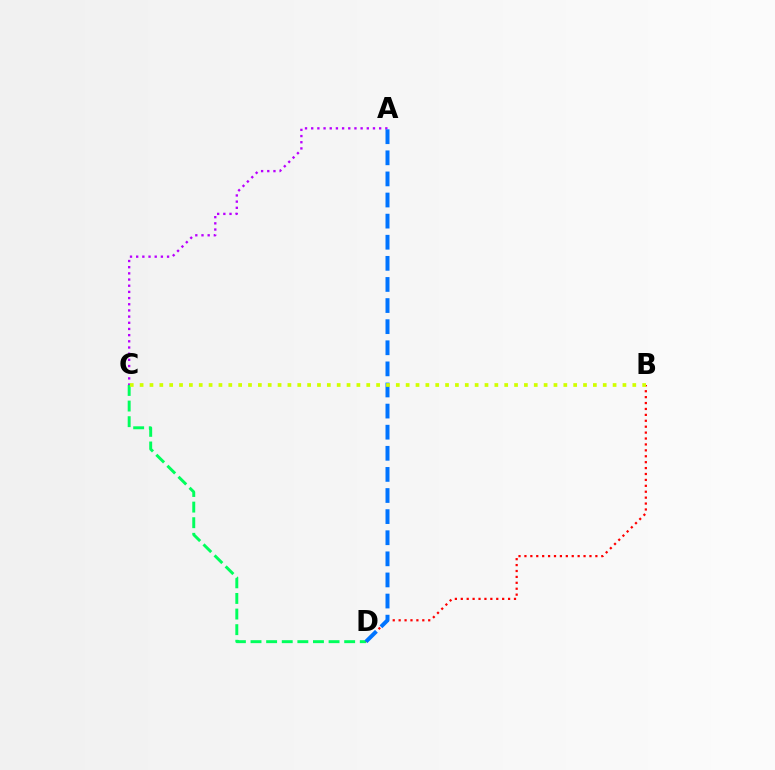{('A', 'C'): [{'color': '#b900ff', 'line_style': 'dotted', 'thickness': 1.68}], ('C', 'D'): [{'color': '#00ff5c', 'line_style': 'dashed', 'thickness': 2.12}], ('B', 'D'): [{'color': '#ff0000', 'line_style': 'dotted', 'thickness': 1.61}], ('A', 'D'): [{'color': '#0074ff', 'line_style': 'dashed', 'thickness': 2.87}], ('B', 'C'): [{'color': '#d1ff00', 'line_style': 'dotted', 'thickness': 2.68}]}